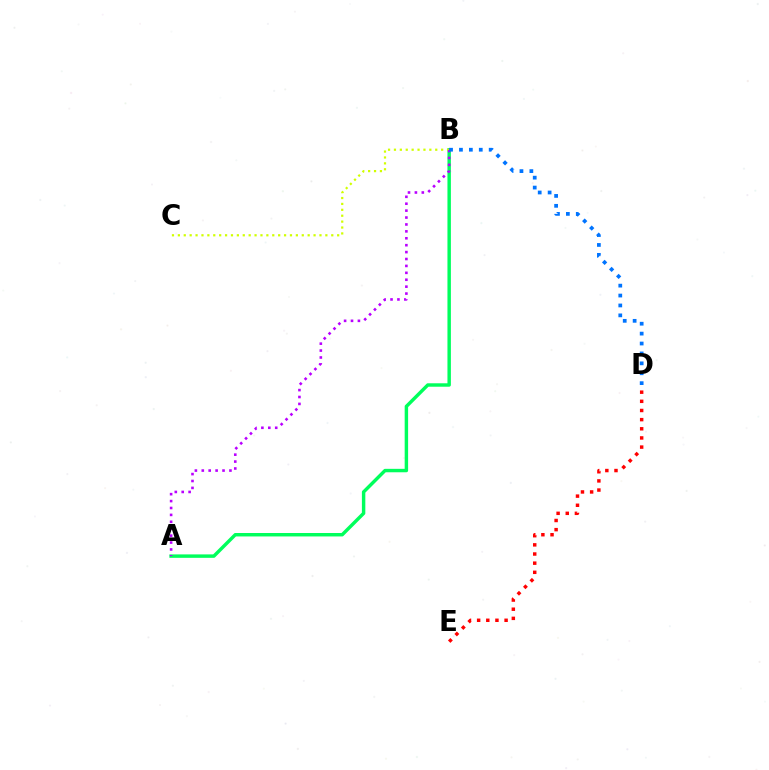{('A', 'B'): [{'color': '#00ff5c', 'line_style': 'solid', 'thickness': 2.47}, {'color': '#b900ff', 'line_style': 'dotted', 'thickness': 1.88}], ('B', 'C'): [{'color': '#d1ff00', 'line_style': 'dotted', 'thickness': 1.6}], ('D', 'E'): [{'color': '#ff0000', 'line_style': 'dotted', 'thickness': 2.49}], ('B', 'D'): [{'color': '#0074ff', 'line_style': 'dotted', 'thickness': 2.69}]}